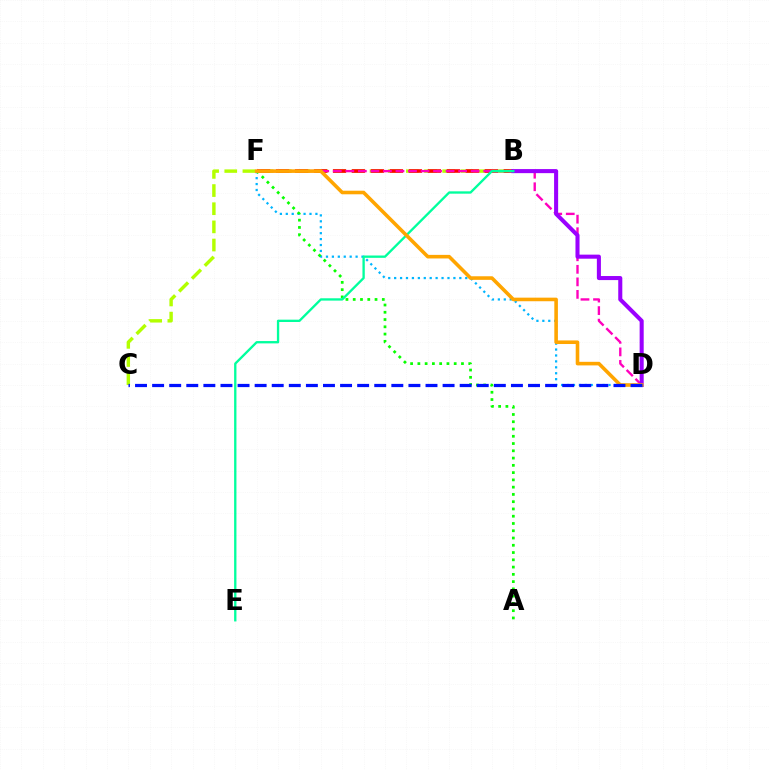{('B', 'C'): [{'color': '#b3ff00', 'line_style': 'dashed', 'thickness': 2.47}], ('D', 'F'): [{'color': '#00b5ff', 'line_style': 'dotted', 'thickness': 1.61}, {'color': '#ff00bd', 'line_style': 'dashed', 'thickness': 1.7}, {'color': '#ffa500', 'line_style': 'solid', 'thickness': 2.58}], ('B', 'F'): [{'color': '#ff0000', 'line_style': 'dashed', 'thickness': 2.58}], ('A', 'F'): [{'color': '#08ff00', 'line_style': 'dotted', 'thickness': 1.97}], ('B', 'D'): [{'color': '#9b00ff', 'line_style': 'solid', 'thickness': 2.92}], ('B', 'E'): [{'color': '#00ff9d', 'line_style': 'solid', 'thickness': 1.68}], ('C', 'D'): [{'color': '#0010ff', 'line_style': 'dashed', 'thickness': 2.32}]}